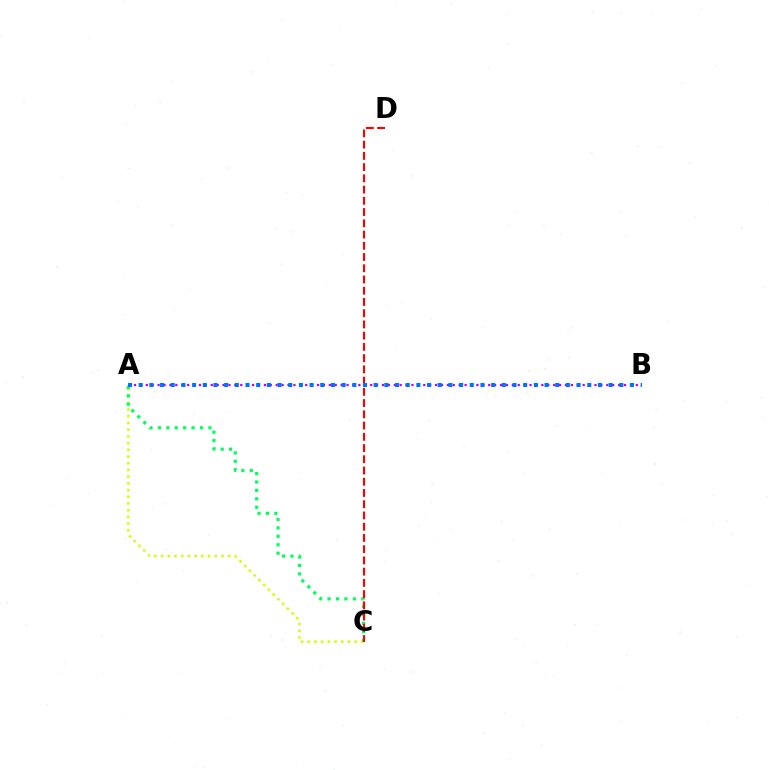{('A', 'C'): [{'color': '#d1ff00', 'line_style': 'dotted', 'thickness': 1.82}, {'color': '#00ff5c', 'line_style': 'dotted', 'thickness': 2.29}], ('C', 'D'): [{'color': '#ff0000', 'line_style': 'dashed', 'thickness': 1.53}], ('A', 'B'): [{'color': '#b900ff', 'line_style': 'dotted', 'thickness': 1.6}, {'color': '#0074ff', 'line_style': 'dotted', 'thickness': 2.9}]}